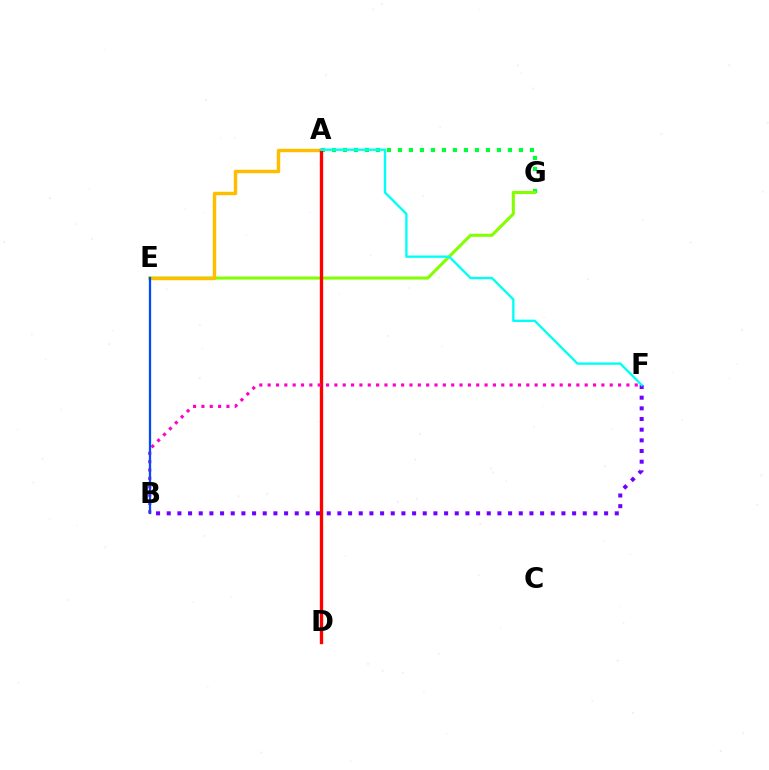{('A', 'G'): [{'color': '#00ff39', 'line_style': 'dotted', 'thickness': 2.99}], ('E', 'G'): [{'color': '#84ff00', 'line_style': 'solid', 'thickness': 2.21}], ('B', 'F'): [{'color': '#7200ff', 'line_style': 'dotted', 'thickness': 2.9}, {'color': '#ff00cf', 'line_style': 'dotted', 'thickness': 2.27}], ('A', 'E'): [{'color': '#ffbd00', 'line_style': 'solid', 'thickness': 2.48}], ('A', 'D'): [{'color': '#ff0000', 'line_style': 'solid', 'thickness': 2.4}], ('B', 'E'): [{'color': '#004bff', 'line_style': 'solid', 'thickness': 1.64}], ('A', 'F'): [{'color': '#00fff6', 'line_style': 'solid', 'thickness': 1.7}]}